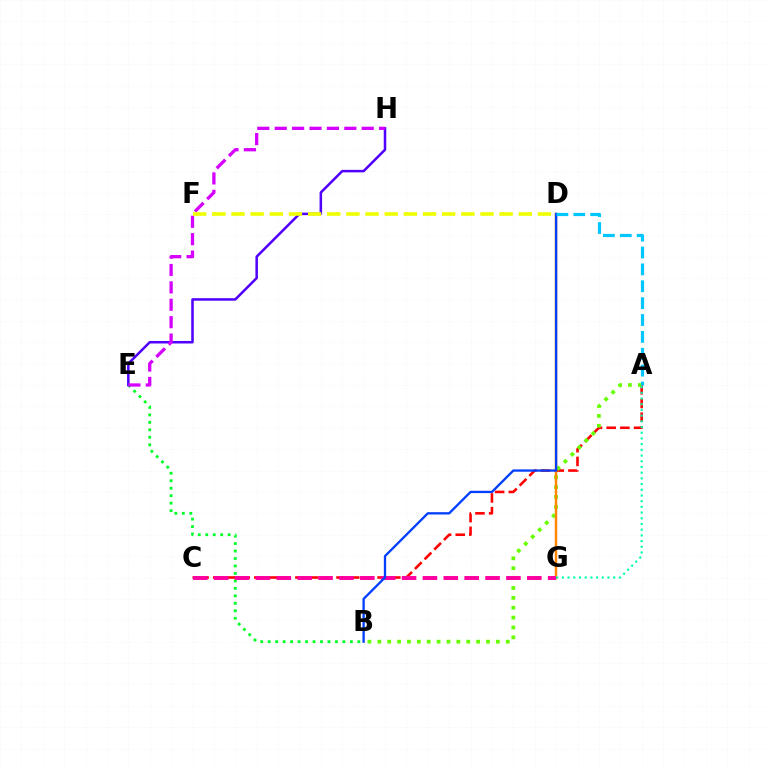{('B', 'E'): [{'color': '#00ff27', 'line_style': 'dotted', 'thickness': 2.03}], ('A', 'C'): [{'color': '#ff0000', 'line_style': 'dashed', 'thickness': 1.86}], ('A', 'B'): [{'color': '#66ff00', 'line_style': 'dotted', 'thickness': 2.68}], ('D', 'G'): [{'color': '#ff8800', 'line_style': 'solid', 'thickness': 1.79}], ('C', 'G'): [{'color': '#ff00a0', 'line_style': 'dashed', 'thickness': 2.84}], ('E', 'H'): [{'color': '#4f00ff', 'line_style': 'solid', 'thickness': 1.82}, {'color': '#d600ff', 'line_style': 'dashed', 'thickness': 2.36}], ('B', 'D'): [{'color': '#003fff', 'line_style': 'solid', 'thickness': 1.67}], ('A', 'D'): [{'color': '#00c7ff', 'line_style': 'dashed', 'thickness': 2.29}], ('D', 'F'): [{'color': '#eeff00', 'line_style': 'dashed', 'thickness': 2.6}], ('A', 'G'): [{'color': '#00ffaf', 'line_style': 'dotted', 'thickness': 1.55}]}